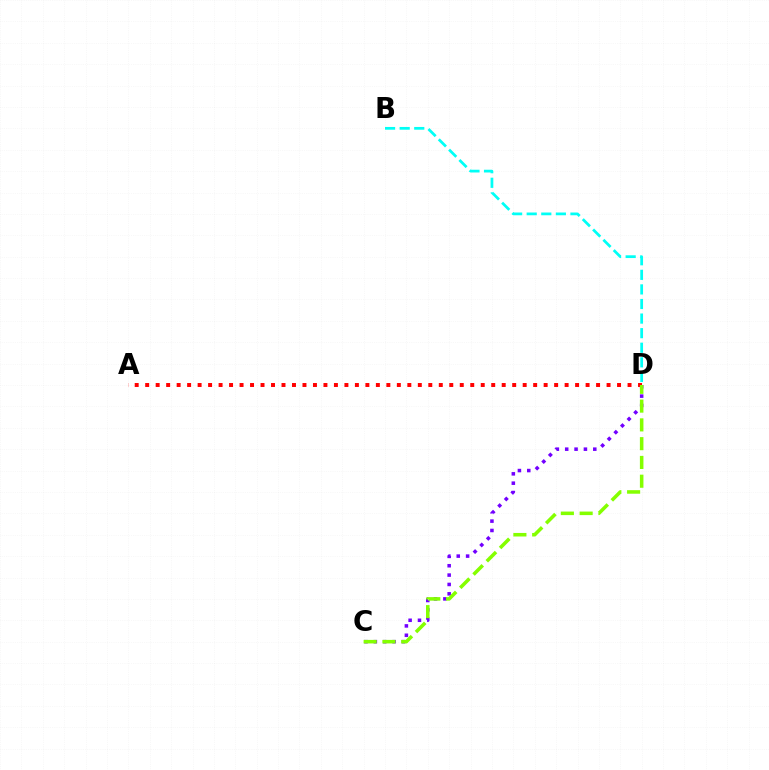{('A', 'D'): [{'color': '#ff0000', 'line_style': 'dotted', 'thickness': 2.85}], ('B', 'D'): [{'color': '#00fff6', 'line_style': 'dashed', 'thickness': 1.98}], ('C', 'D'): [{'color': '#7200ff', 'line_style': 'dotted', 'thickness': 2.54}, {'color': '#84ff00', 'line_style': 'dashed', 'thickness': 2.55}]}